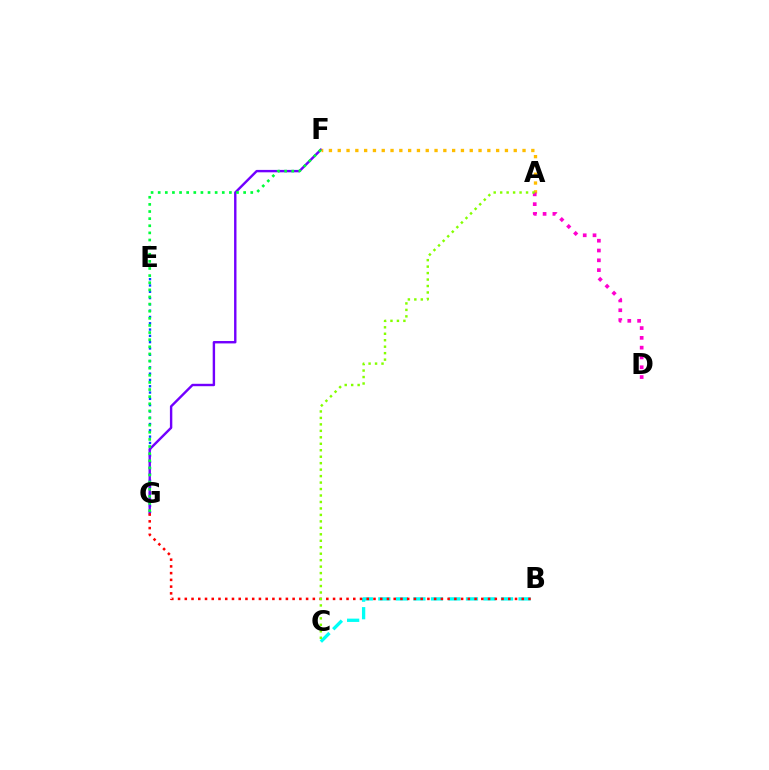{('B', 'C'): [{'color': '#00fff6', 'line_style': 'dashed', 'thickness': 2.38}], ('E', 'G'): [{'color': '#004bff', 'line_style': 'dotted', 'thickness': 1.71}], ('F', 'G'): [{'color': '#7200ff', 'line_style': 'solid', 'thickness': 1.73}, {'color': '#00ff39', 'line_style': 'dotted', 'thickness': 1.93}], ('A', 'F'): [{'color': '#ffbd00', 'line_style': 'dotted', 'thickness': 2.39}], ('A', 'D'): [{'color': '#ff00cf', 'line_style': 'dotted', 'thickness': 2.66}], ('B', 'G'): [{'color': '#ff0000', 'line_style': 'dotted', 'thickness': 1.83}], ('A', 'C'): [{'color': '#84ff00', 'line_style': 'dotted', 'thickness': 1.76}]}